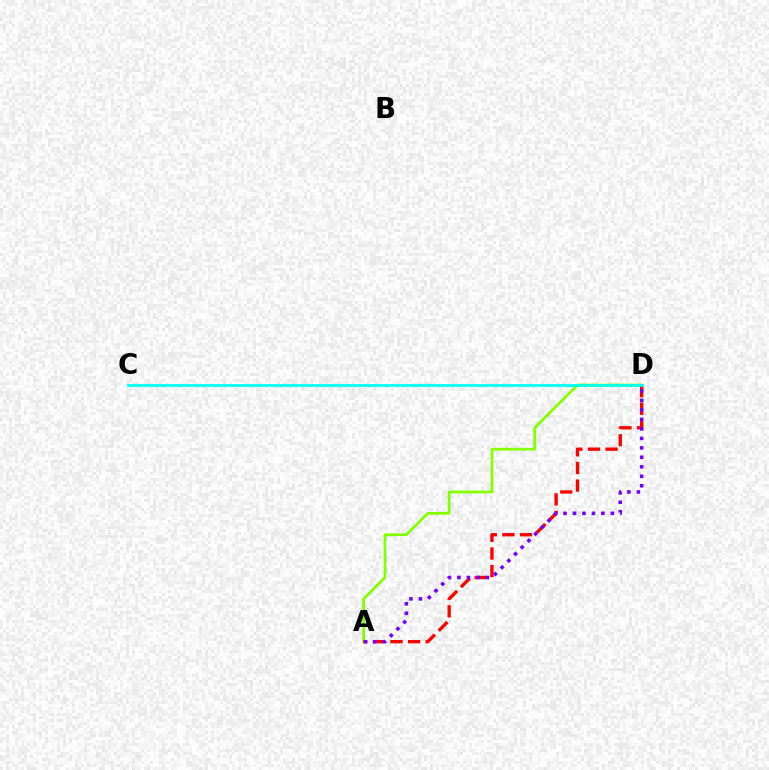{('A', 'D'): [{'color': '#84ff00', 'line_style': 'solid', 'thickness': 1.99}, {'color': '#ff0000', 'line_style': 'dashed', 'thickness': 2.39}, {'color': '#7200ff', 'line_style': 'dotted', 'thickness': 2.57}], ('C', 'D'): [{'color': '#00fff6', 'line_style': 'solid', 'thickness': 1.98}]}